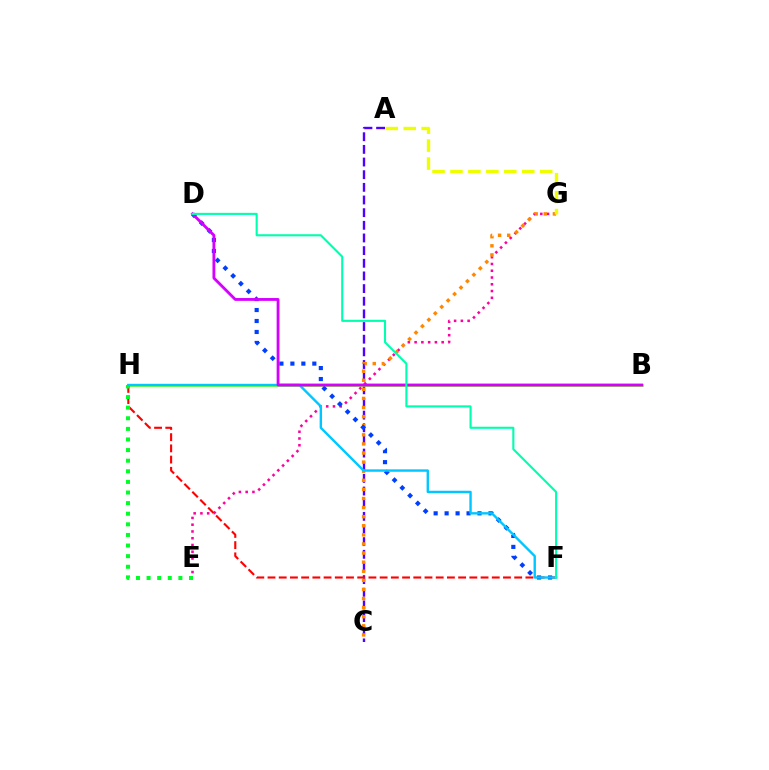{('E', 'G'): [{'color': '#ff00a0', 'line_style': 'dotted', 'thickness': 1.84}], ('A', 'C'): [{'color': '#4f00ff', 'line_style': 'dashed', 'thickness': 1.72}], ('B', 'H'): [{'color': '#66ff00', 'line_style': 'solid', 'thickness': 1.87}], ('F', 'H'): [{'color': '#ff0000', 'line_style': 'dashed', 'thickness': 1.52}, {'color': '#00c7ff', 'line_style': 'solid', 'thickness': 1.73}], ('C', 'G'): [{'color': '#ff8800', 'line_style': 'dotted', 'thickness': 2.47}], ('E', 'H'): [{'color': '#00ff27', 'line_style': 'dotted', 'thickness': 2.88}], ('A', 'G'): [{'color': '#eeff00', 'line_style': 'dashed', 'thickness': 2.44}], ('D', 'F'): [{'color': '#003fff', 'line_style': 'dotted', 'thickness': 2.98}, {'color': '#00ffaf', 'line_style': 'solid', 'thickness': 1.52}], ('B', 'D'): [{'color': '#d600ff', 'line_style': 'solid', 'thickness': 2.04}]}